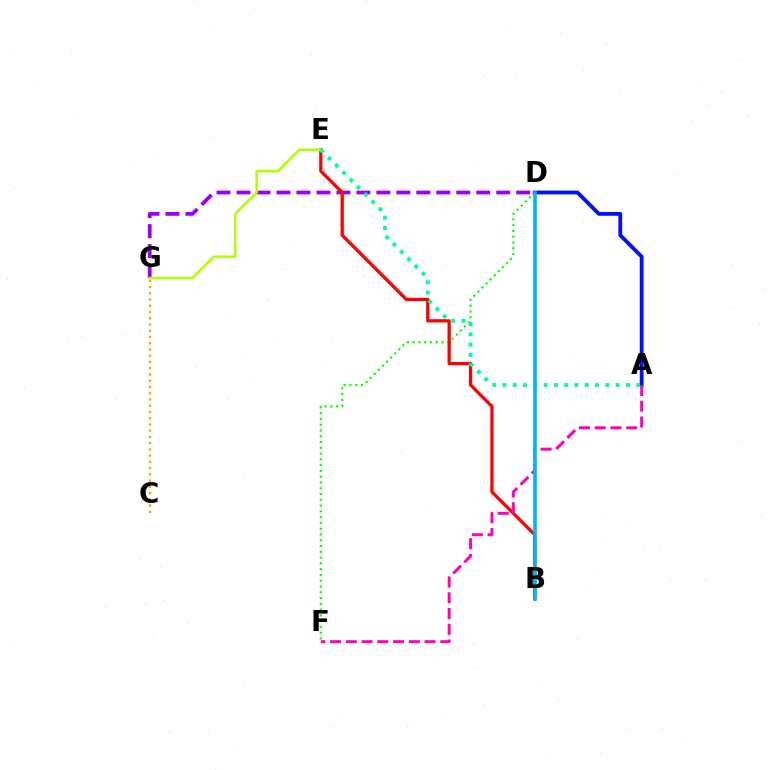{('D', 'F'): [{'color': '#08ff00', 'line_style': 'dotted', 'thickness': 1.57}], ('C', 'G'): [{'color': '#ffa500', 'line_style': 'dotted', 'thickness': 1.7}], ('D', 'G'): [{'color': '#9b00ff', 'line_style': 'dashed', 'thickness': 2.71}], ('A', 'D'): [{'color': '#0010ff', 'line_style': 'solid', 'thickness': 2.74}], ('B', 'E'): [{'color': '#ff0000', 'line_style': 'solid', 'thickness': 2.35}], ('E', 'G'): [{'color': '#b3ff00', 'line_style': 'solid', 'thickness': 1.82}], ('A', 'F'): [{'color': '#ff00bd', 'line_style': 'dashed', 'thickness': 2.14}], ('A', 'E'): [{'color': '#00ff9d', 'line_style': 'dotted', 'thickness': 2.8}], ('B', 'D'): [{'color': '#00b5ff', 'line_style': 'solid', 'thickness': 2.61}]}